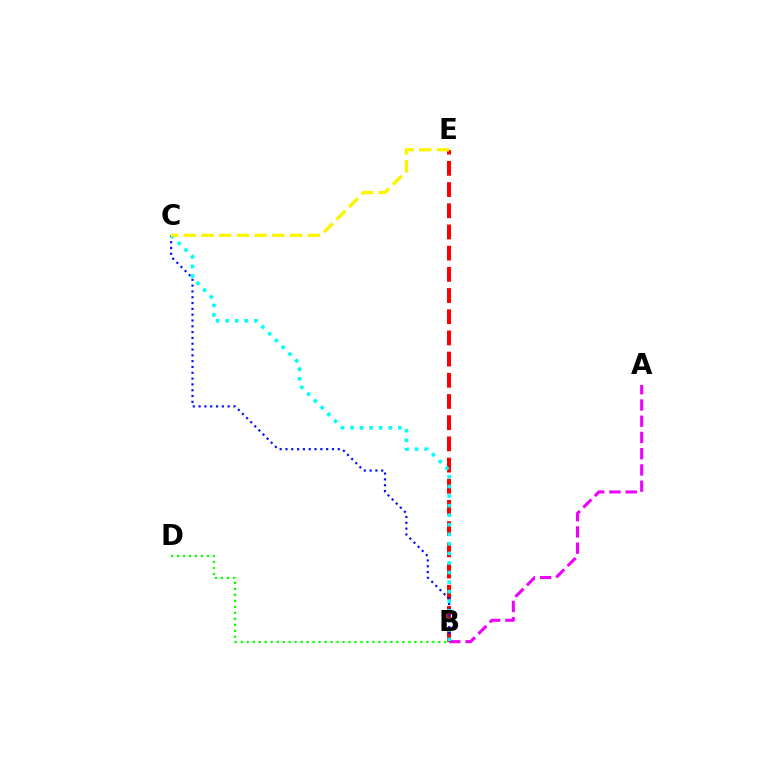{('A', 'B'): [{'color': '#ee00ff', 'line_style': 'dashed', 'thickness': 2.21}], ('B', 'D'): [{'color': '#08ff00', 'line_style': 'dotted', 'thickness': 1.63}], ('B', 'E'): [{'color': '#ff0000', 'line_style': 'dashed', 'thickness': 2.88}], ('B', 'C'): [{'color': '#0010ff', 'line_style': 'dotted', 'thickness': 1.58}, {'color': '#00fff6', 'line_style': 'dotted', 'thickness': 2.6}], ('C', 'E'): [{'color': '#fcf500', 'line_style': 'dashed', 'thickness': 2.41}]}